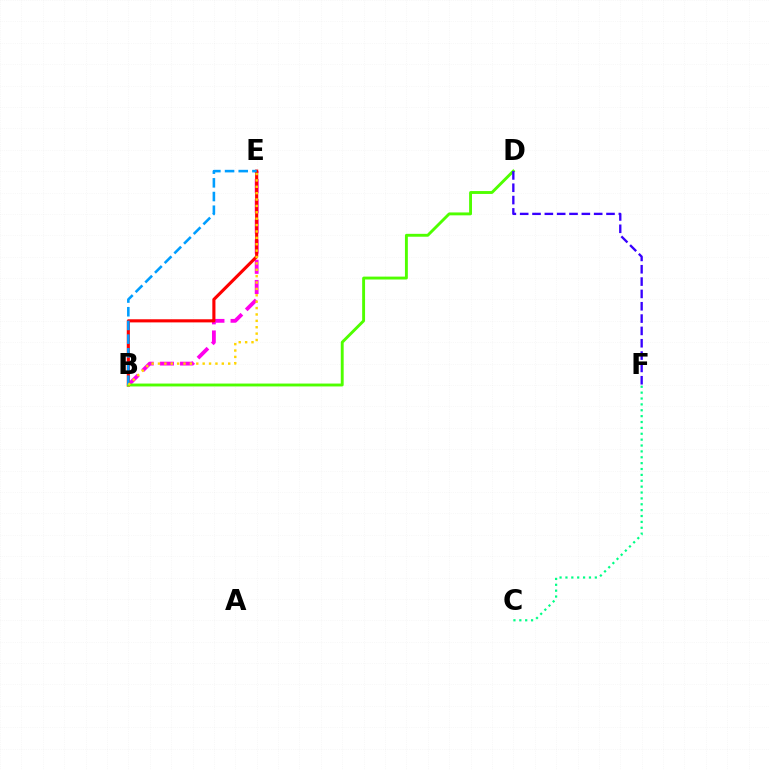{('B', 'E'): [{'color': '#ff00ed', 'line_style': 'dashed', 'thickness': 2.74}, {'color': '#ff0000', 'line_style': 'solid', 'thickness': 2.25}, {'color': '#009eff', 'line_style': 'dashed', 'thickness': 1.86}, {'color': '#ffd500', 'line_style': 'dotted', 'thickness': 1.73}], ('C', 'F'): [{'color': '#00ff86', 'line_style': 'dotted', 'thickness': 1.6}], ('B', 'D'): [{'color': '#4fff00', 'line_style': 'solid', 'thickness': 2.08}], ('D', 'F'): [{'color': '#3700ff', 'line_style': 'dashed', 'thickness': 1.68}]}